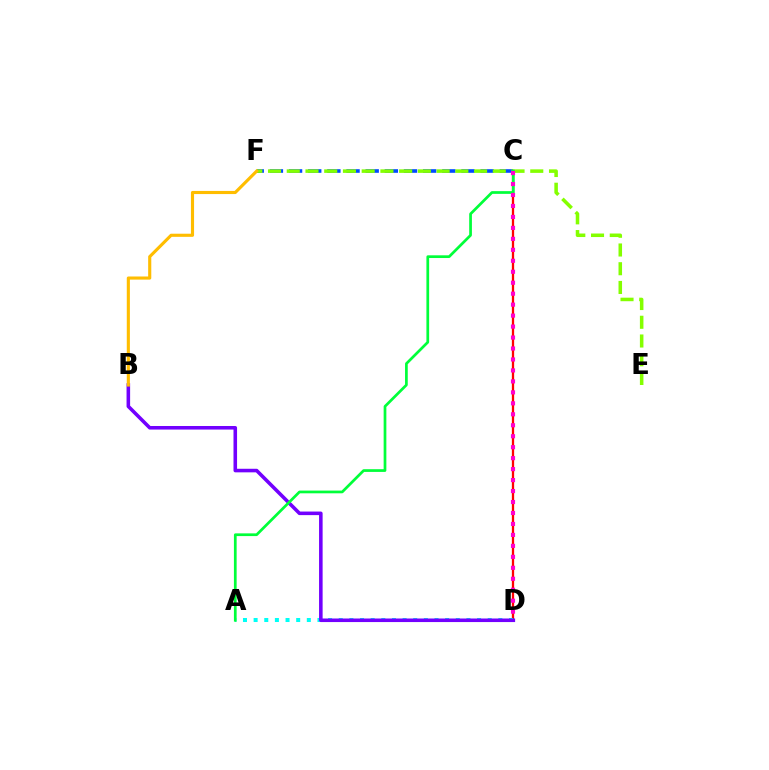{('C', 'D'): [{'color': '#ff0000', 'line_style': 'solid', 'thickness': 1.65}, {'color': '#ff00cf', 'line_style': 'dotted', 'thickness': 2.98}], ('C', 'F'): [{'color': '#004bff', 'line_style': 'dashed', 'thickness': 2.6}], ('A', 'D'): [{'color': '#00fff6', 'line_style': 'dotted', 'thickness': 2.89}], ('E', 'F'): [{'color': '#84ff00', 'line_style': 'dashed', 'thickness': 2.54}], ('B', 'D'): [{'color': '#7200ff', 'line_style': 'solid', 'thickness': 2.57}], ('A', 'C'): [{'color': '#00ff39', 'line_style': 'solid', 'thickness': 1.96}], ('B', 'F'): [{'color': '#ffbd00', 'line_style': 'solid', 'thickness': 2.25}]}